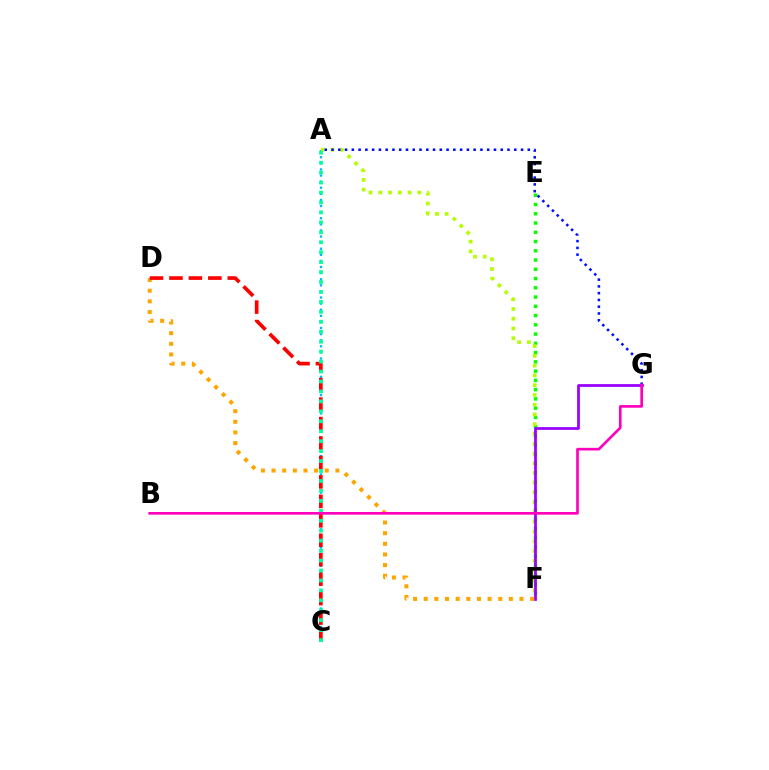{('A', 'C'): [{'color': '#00b5ff', 'line_style': 'dotted', 'thickness': 1.66}, {'color': '#00ff9d', 'line_style': 'dotted', 'thickness': 2.7}], ('E', 'F'): [{'color': '#08ff00', 'line_style': 'dotted', 'thickness': 2.52}], ('A', 'F'): [{'color': '#b3ff00', 'line_style': 'dotted', 'thickness': 2.65}], ('A', 'G'): [{'color': '#0010ff', 'line_style': 'dotted', 'thickness': 1.84}], ('F', 'G'): [{'color': '#9b00ff', 'line_style': 'solid', 'thickness': 1.99}], ('D', 'F'): [{'color': '#ffa500', 'line_style': 'dotted', 'thickness': 2.89}], ('C', 'D'): [{'color': '#ff0000', 'line_style': 'dashed', 'thickness': 2.64}], ('B', 'G'): [{'color': '#ff00bd', 'line_style': 'solid', 'thickness': 1.91}]}